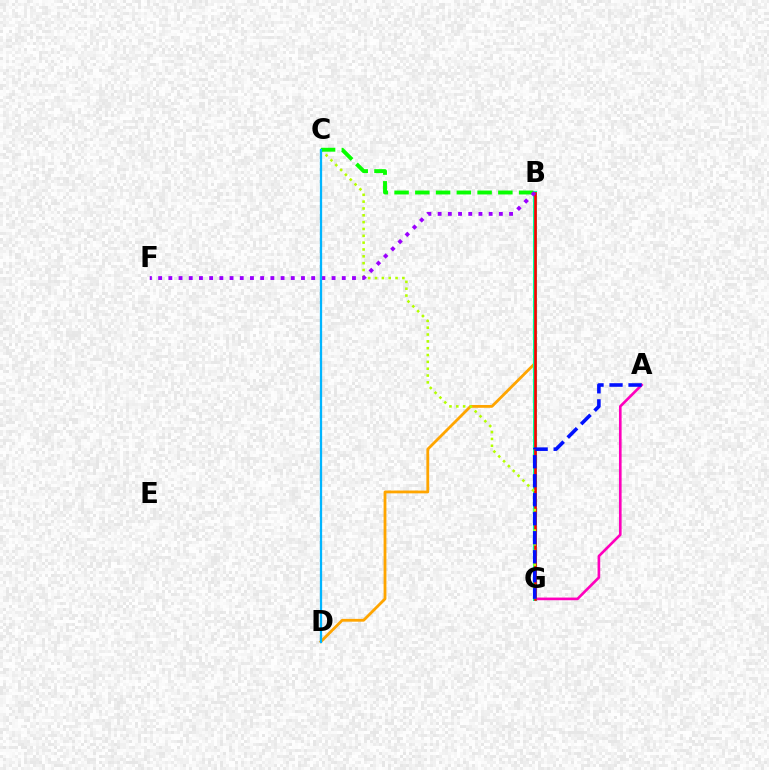{('B', 'D'): [{'color': '#ffa500', 'line_style': 'solid', 'thickness': 2.02}], ('A', 'G'): [{'color': '#ff00bd', 'line_style': 'solid', 'thickness': 1.91}, {'color': '#0010ff', 'line_style': 'dashed', 'thickness': 2.58}], ('B', 'G'): [{'color': '#00ff9d', 'line_style': 'solid', 'thickness': 2.92}, {'color': '#ff0000', 'line_style': 'solid', 'thickness': 1.89}], ('C', 'G'): [{'color': '#b3ff00', 'line_style': 'dotted', 'thickness': 1.86}], ('B', 'C'): [{'color': '#08ff00', 'line_style': 'dashed', 'thickness': 2.82}], ('B', 'F'): [{'color': '#9b00ff', 'line_style': 'dotted', 'thickness': 2.77}], ('C', 'D'): [{'color': '#00b5ff', 'line_style': 'solid', 'thickness': 1.64}]}